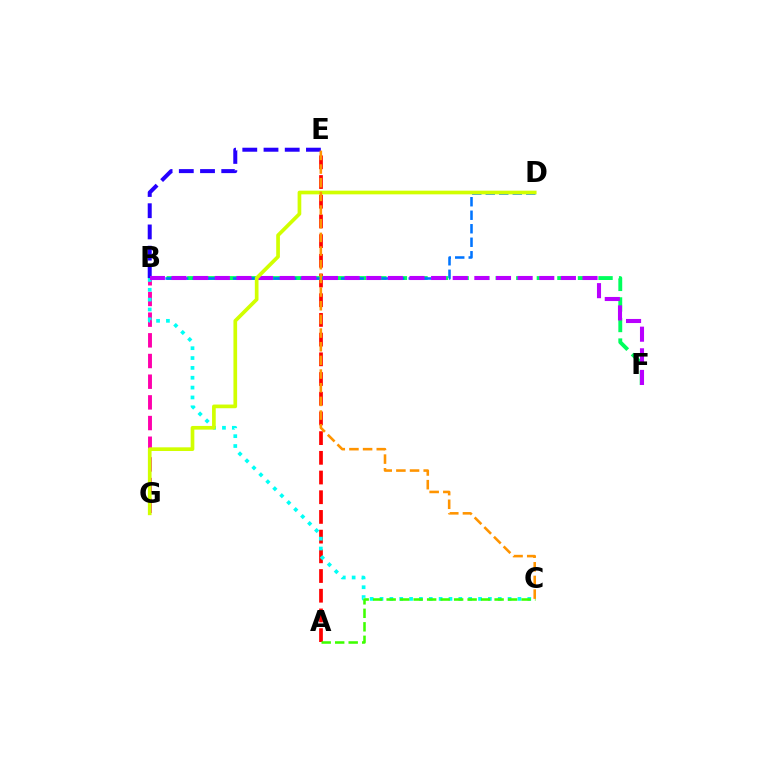{('B', 'G'): [{'color': '#ff00ac', 'line_style': 'dashed', 'thickness': 2.81}], ('A', 'E'): [{'color': '#ff0000', 'line_style': 'dashed', 'thickness': 2.68}], ('B', 'C'): [{'color': '#00fff6', 'line_style': 'dotted', 'thickness': 2.68}], ('B', 'F'): [{'color': '#00ff5c', 'line_style': 'dashed', 'thickness': 2.79}, {'color': '#b900ff', 'line_style': 'dashed', 'thickness': 2.94}], ('B', 'E'): [{'color': '#2500ff', 'line_style': 'dashed', 'thickness': 2.88}], ('A', 'C'): [{'color': '#3dff00', 'line_style': 'dashed', 'thickness': 1.83}], ('B', 'D'): [{'color': '#0074ff', 'line_style': 'dashed', 'thickness': 1.83}], ('D', 'G'): [{'color': '#d1ff00', 'line_style': 'solid', 'thickness': 2.65}], ('C', 'E'): [{'color': '#ff9400', 'line_style': 'dashed', 'thickness': 1.86}]}